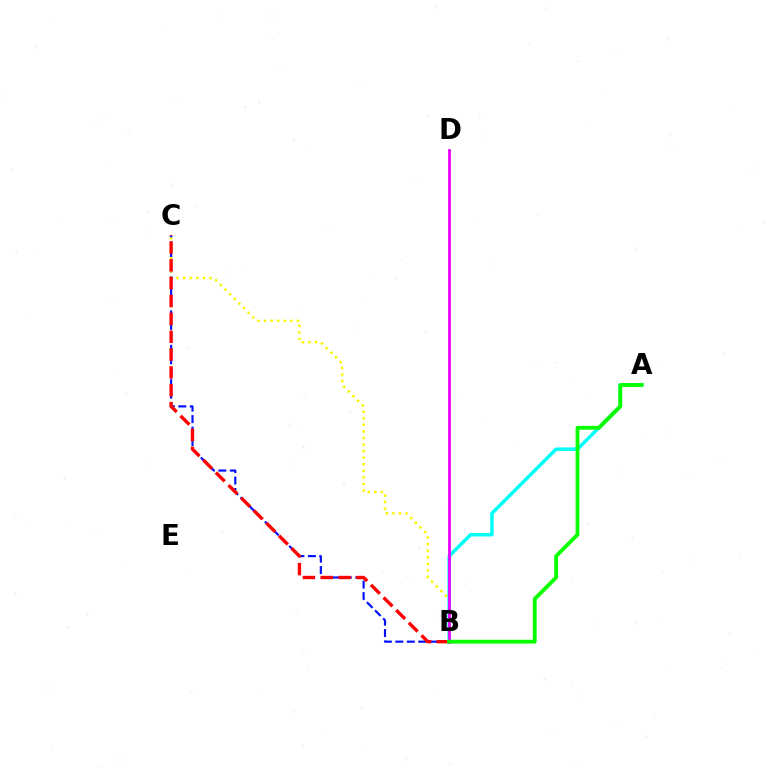{('B', 'C'): [{'color': '#0010ff', 'line_style': 'dashed', 'thickness': 1.56}, {'color': '#fcf500', 'line_style': 'dotted', 'thickness': 1.79}, {'color': '#ff0000', 'line_style': 'dashed', 'thickness': 2.42}], ('A', 'B'): [{'color': '#00fff6', 'line_style': 'solid', 'thickness': 2.51}, {'color': '#08ff00', 'line_style': 'solid', 'thickness': 2.75}], ('B', 'D'): [{'color': '#ee00ff', 'line_style': 'solid', 'thickness': 2.02}]}